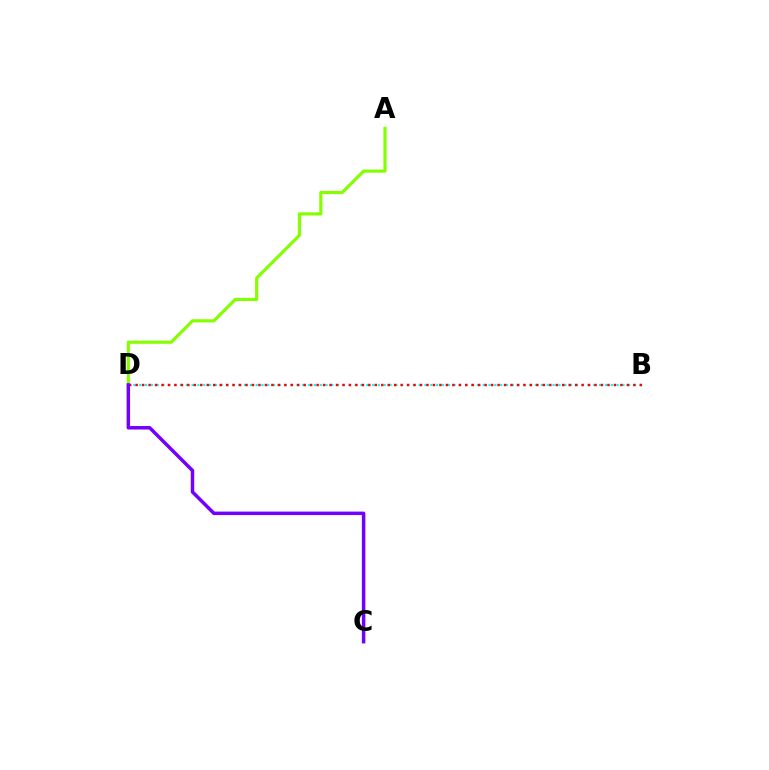{('A', 'D'): [{'color': '#84ff00', 'line_style': 'solid', 'thickness': 2.28}], ('B', 'D'): [{'color': '#00fff6', 'line_style': 'dotted', 'thickness': 1.58}, {'color': '#ff0000', 'line_style': 'dotted', 'thickness': 1.76}], ('C', 'D'): [{'color': '#7200ff', 'line_style': 'solid', 'thickness': 2.51}]}